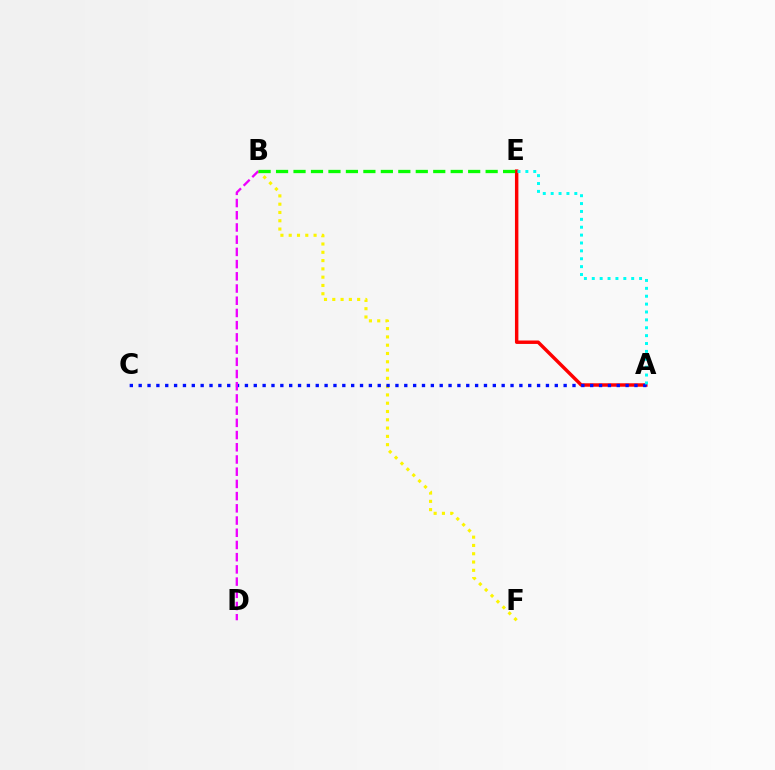{('B', 'F'): [{'color': '#fcf500', 'line_style': 'dotted', 'thickness': 2.25}], ('A', 'E'): [{'color': '#ff0000', 'line_style': 'solid', 'thickness': 2.47}, {'color': '#00fff6', 'line_style': 'dotted', 'thickness': 2.14}], ('A', 'C'): [{'color': '#0010ff', 'line_style': 'dotted', 'thickness': 2.41}], ('B', 'D'): [{'color': '#ee00ff', 'line_style': 'dashed', 'thickness': 1.66}], ('B', 'E'): [{'color': '#08ff00', 'line_style': 'dashed', 'thickness': 2.37}]}